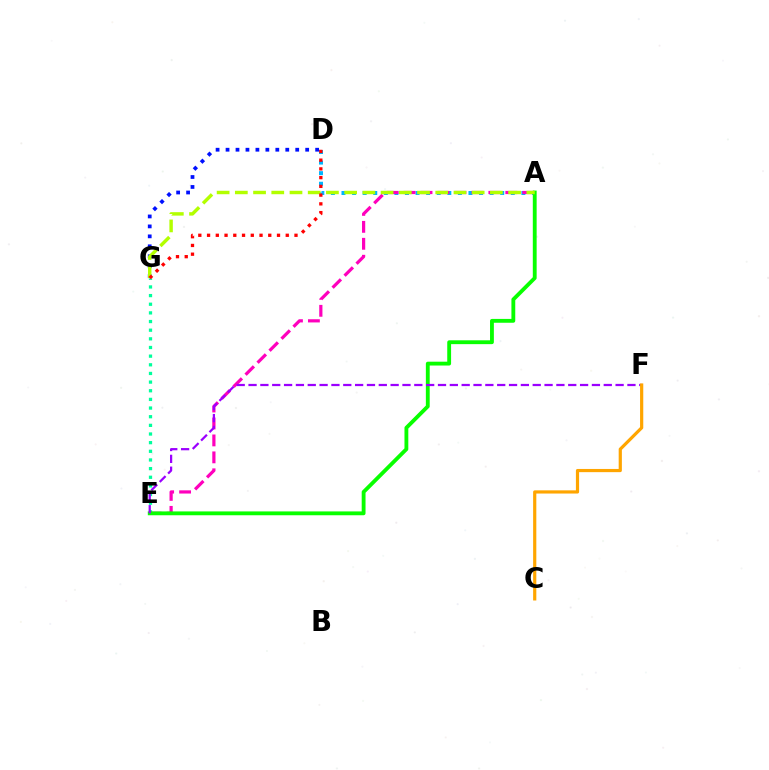{('A', 'D'): [{'color': '#00b5ff', 'line_style': 'dotted', 'thickness': 2.88}], ('E', 'G'): [{'color': '#00ff9d', 'line_style': 'dotted', 'thickness': 2.35}], ('D', 'G'): [{'color': '#0010ff', 'line_style': 'dotted', 'thickness': 2.7}, {'color': '#ff0000', 'line_style': 'dotted', 'thickness': 2.38}], ('A', 'E'): [{'color': '#ff00bd', 'line_style': 'dashed', 'thickness': 2.3}, {'color': '#08ff00', 'line_style': 'solid', 'thickness': 2.77}], ('A', 'G'): [{'color': '#b3ff00', 'line_style': 'dashed', 'thickness': 2.47}], ('E', 'F'): [{'color': '#9b00ff', 'line_style': 'dashed', 'thickness': 1.61}], ('C', 'F'): [{'color': '#ffa500', 'line_style': 'solid', 'thickness': 2.3}]}